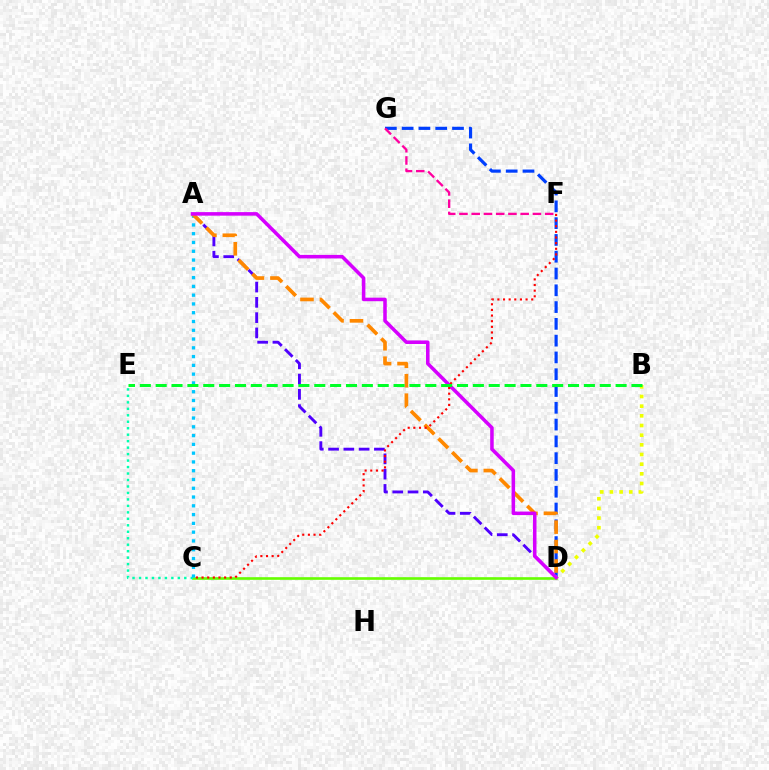{('D', 'G'): [{'color': '#003fff', 'line_style': 'dashed', 'thickness': 2.28}], ('C', 'D'): [{'color': '#66ff00', 'line_style': 'solid', 'thickness': 1.9}], ('C', 'E'): [{'color': '#00ffaf', 'line_style': 'dotted', 'thickness': 1.76}], ('F', 'G'): [{'color': '#ff00a0', 'line_style': 'dashed', 'thickness': 1.66}], ('A', 'D'): [{'color': '#4f00ff', 'line_style': 'dashed', 'thickness': 2.08}, {'color': '#ff8800', 'line_style': 'dashed', 'thickness': 2.64}, {'color': '#d600ff', 'line_style': 'solid', 'thickness': 2.54}], ('B', 'D'): [{'color': '#eeff00', 'line_style': 'dotted', 'thickness': 2.63}], ('A', 'C'): [{'color': '#00c7ff', 'line_style': 'dotted', 'thickness': 2.38}], ('C', 'F'): [{'color': '#ff0000', 'line_style': 'dotted', 'thickness': 1.53}], ('B', 'E'): [{'color': '#00ff27', 'line_style': 'dashed', 'thickness': 2.15}]}